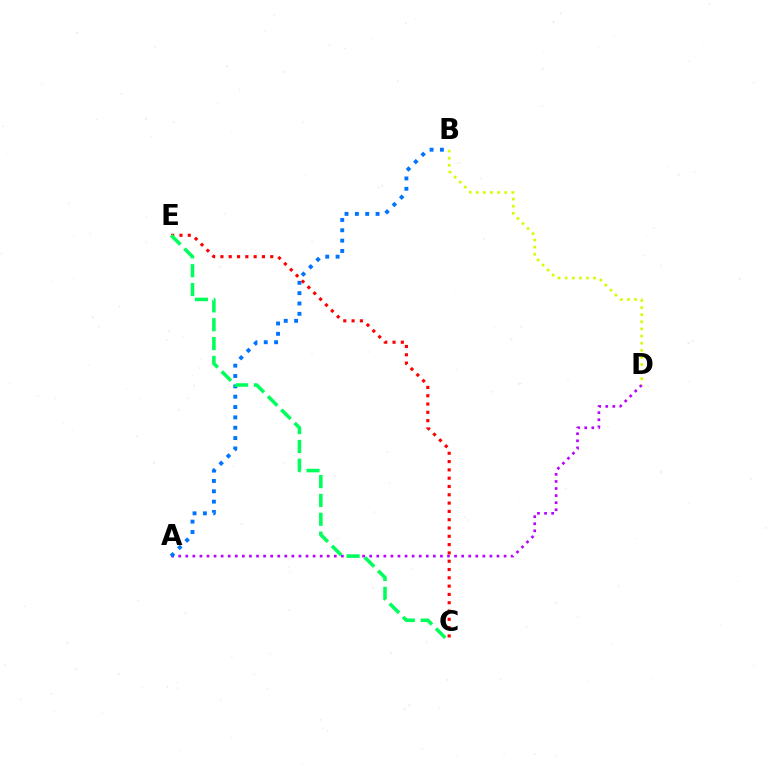{('A', 'D'): [{'color': '#b900ff', 'line_style': 'dotted', 'thickness': 1.92}], ('B', 'D'): [{'color': '#d1ff00', 'line_style': 'dotted', 'thickness': 1.93}], ('A', 'B'): [{'color': '#0074ff', 'line_style': 'dotted', 'thickness': 2.81}], ('C', 'E'): [{'color': '#ff0000', 'line_style': 'dotted', 'thickness': 2.26}, {'color': '#00ff5c', 'line_style': 'dashed', 'thickness': 2.56}]}